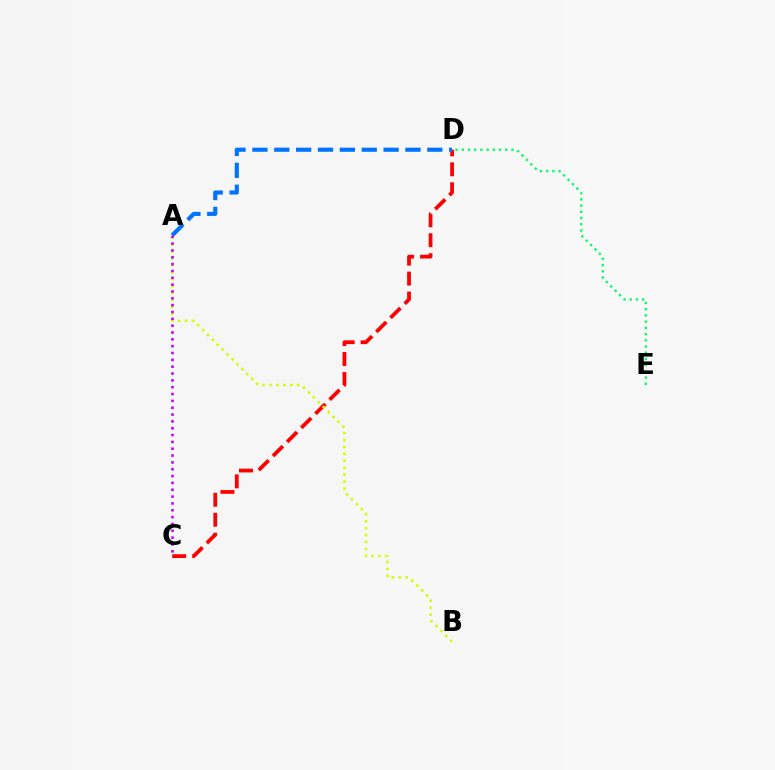{('C', 'D'): [{'color': '#ff0000', 'line_style': 'dashed', 'thickness': 2.71}], ('A', 'D'): [{'color': '#0074ff', 'line_style': 'dashed', 'thickness': 2.97}], ('D', 'E'): [{'color': '#00ff5c', 'line_style': 'dotted', 'thickness': 1.69}], ('A', 'B'): [{'color': '#d1ff00', 'line_style': 'dotted', 'thickness': 1.88}], ('A', 'C'): [{'color': '#b900ff', 'line_style': 'dotted', 'thickness': 1.86}]}